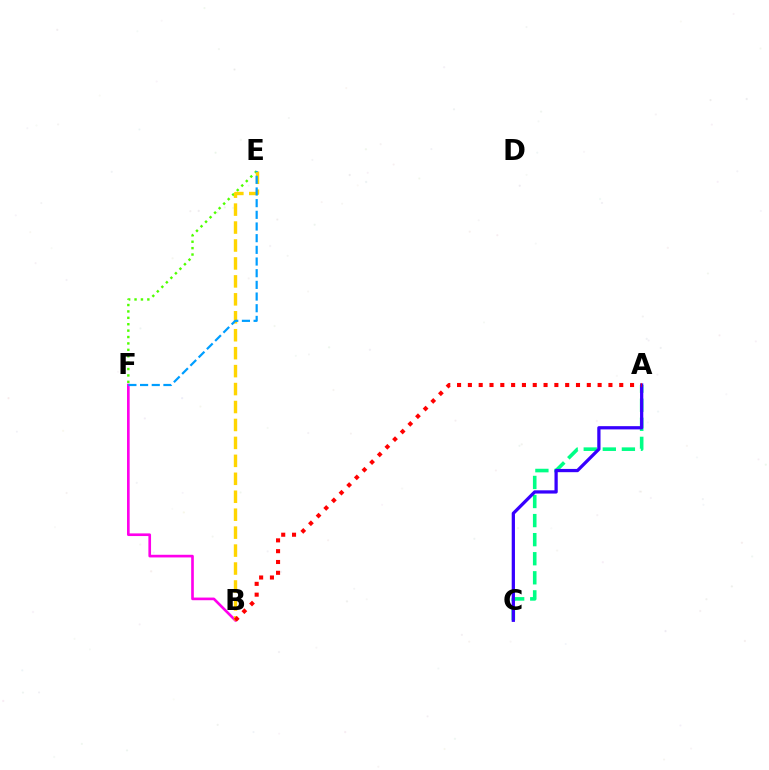{('B', 'F'): [{'color': '#ff00ed', 'line_style': 'solid', 'thickness': 1.91}], ('E', 'F'): [{'color': '#4fff00', 'line_style': 'dotted', 'thickness': 1.74}, {'color': '#009eff', 'line_style': 'dashed', 'thickness': 1.59}], ('A', 'C'): [{'color': '#00ff86', 'line_style': 'dashed', 'thickness': 2.59}, {'color': '#3700ff', 'line_style': 'solid', 'thickness': 2.34}], ('B', 'E'): [{'color': '#ffd500', 'line_style': 'dashed', 'thickness': 2.44}], ('A', 'B'): [{'color': '#ff0000', 'line_style': 'dotted', 'thickness': 2.94}]}